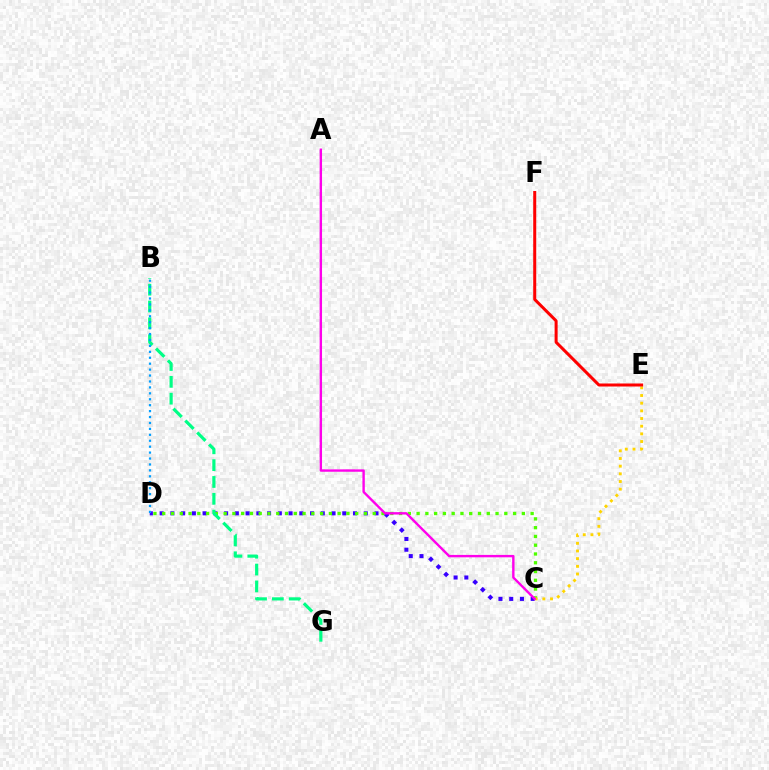{('C', 'D'): [{'color': '#3700ff', 'line_style': 'dotted', 'thickness': 2.92}, {'color': '#4fff00', 'line_style': 'dotted', 'thickness': 2.38}], ('B', 'G'): [{'color': '#00ff86', 'line_style': 'dashed', 'thickness': 2.29}], ('C', 'E'): [{'color': '#ffd500', 'line_style': 'dotted', 'thickness': 2.08}], ('B', 'D'): [{'color': '#009eff', 'line_style': 'dotted', 'thickness': 1.61}], ('E', 'F'): [{'color': '#ff0000', 'line_style': 'solid', 'thickness': 2.17}], ('A', 'C'): [{'color': '#ff00ed', 'line_style': 'solid', 'thickness': 1.72}]}